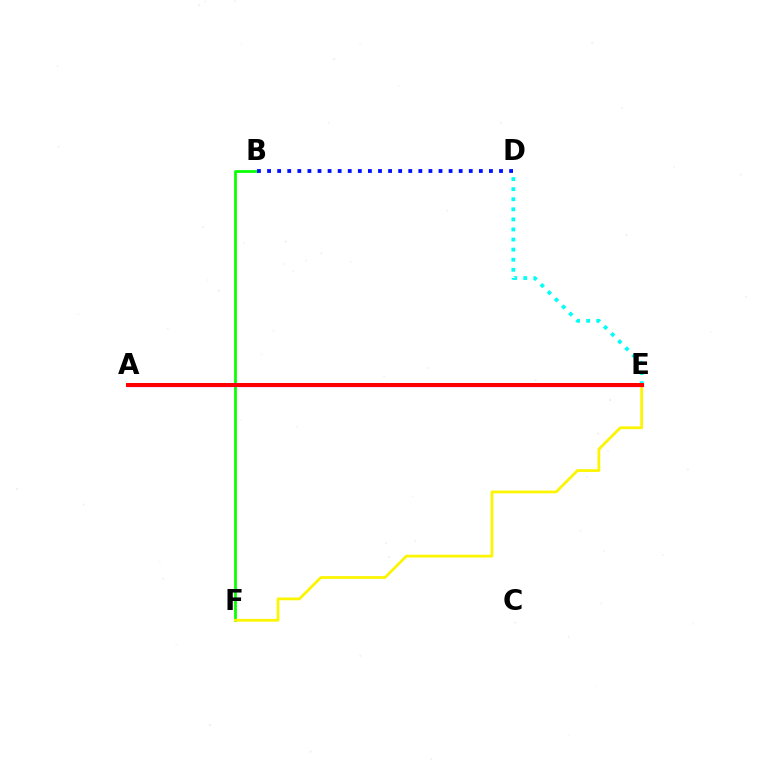{('B', 'F'): [{'color': '#08ff00', 'line_style': 'solid', 'thickness': 1.97}], ('E', 'F'): [{'color': '#fcf500', 'line_style': 'solid', 'thickness': 1.98}], ('B', 'D'): [{'color': '#0010ff', 'line_style': 'dotted', 'thickness': 2.74}], ('D', 'E'): [{'color': '#00fff6', 'line_style': 'dotted', 'thickness': 2.74}], ('A', 'E'): [{'color': '#ee00ff', 'line_style': 'solid', 'thickness': 2.32}, {'color': '#ff0000', 'line_style': 'solid', 'thickness': 2.87}]}